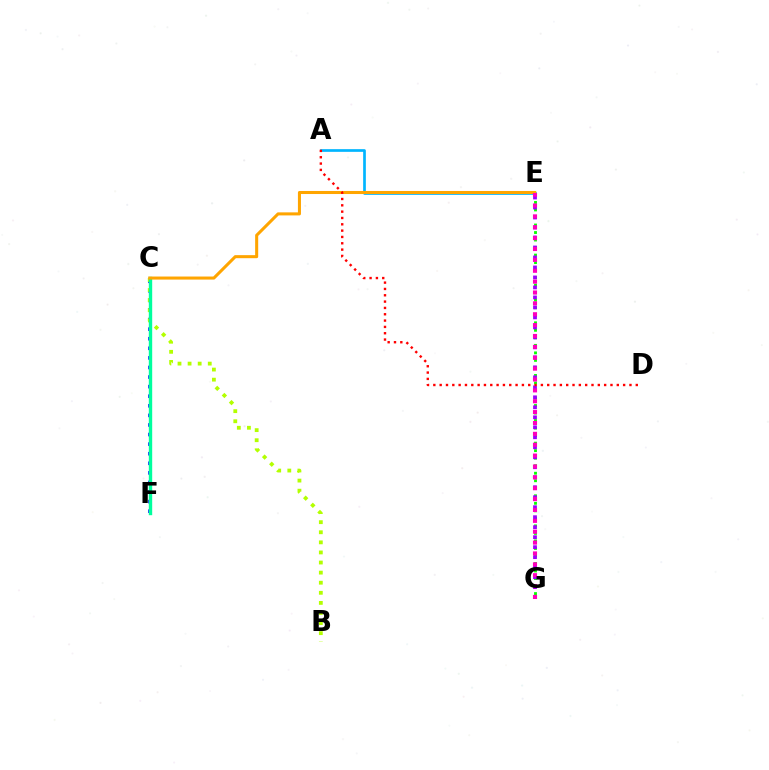{('E', 'G'): [{'color': '#08ff00', 'line_style': 'dotted', 'thickness': 2.04}, {'color': '#9b00ff', 'line_style': 'dotted', 'thickness': 2.71}, {'color': '#ff00bd', 'line_style': 'dotted', 'thickness': 2.95}], ('C', 'F'): [{'color': '#0010ff', 'line_style': 'dotted', 'thickness': 2.6}, {'color': '#00ff9d', 'line_style': 'solid', 'thickness': 2.44}], ('B', 'C'): [{'color': '#b3ff00', 'line_style': 'dotted', 'thickness': 2.74}], ('A', 'E'): [{'color': '#00b5ff', 'line_style': 'solid', 'thickness': 1.93}], ('C', 'E'): [{'color': '#ffa500', 'line_style': 'solid', 'thickness': 2.19}], ('A', 'D'): [{'color': '#ff0000', 'line_style': 'dotted', 'thickness': 1.72}]}